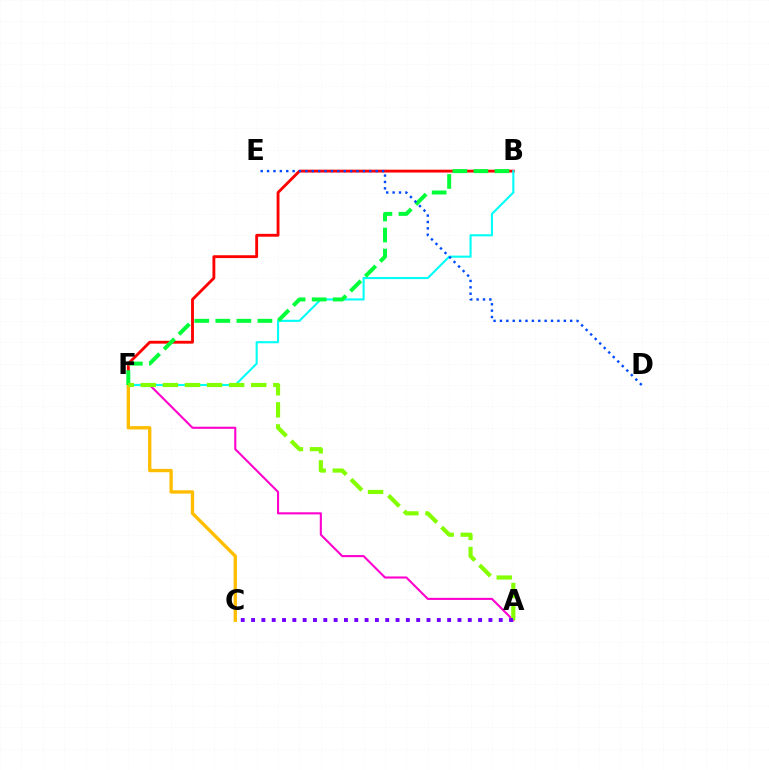{('B', 'F'): [{'color': '#ff0000', 'line_style': 'solid', 'thickness': 2.05}, {'color': '#00fff6', 'line_style': 'solid', 'thickness': 1.51}, {'color': '#00ff39', 'line_style': 'dashed', 'thickness': 2.86}], ('A', 'F'): [{'color': '#ff00cf', 'line_style': 'solid', 'thickness': 1.51}, {'color': '#84ff00', 'line_style': 'dashed', 'thickness': 3.0}], ('C', 'F'): [{'color': '#ffbd00', 'line_style': 'solid', 'thickness': 2.4}], ('A', 'C'): [{'color': '#7200ff', 'line_style': 'dotted', 'thickness': 2.8}], ('D', 'E'): [{'color': '#004bff', 'line_style': 'dotted', 'thickness': 1.74}]}